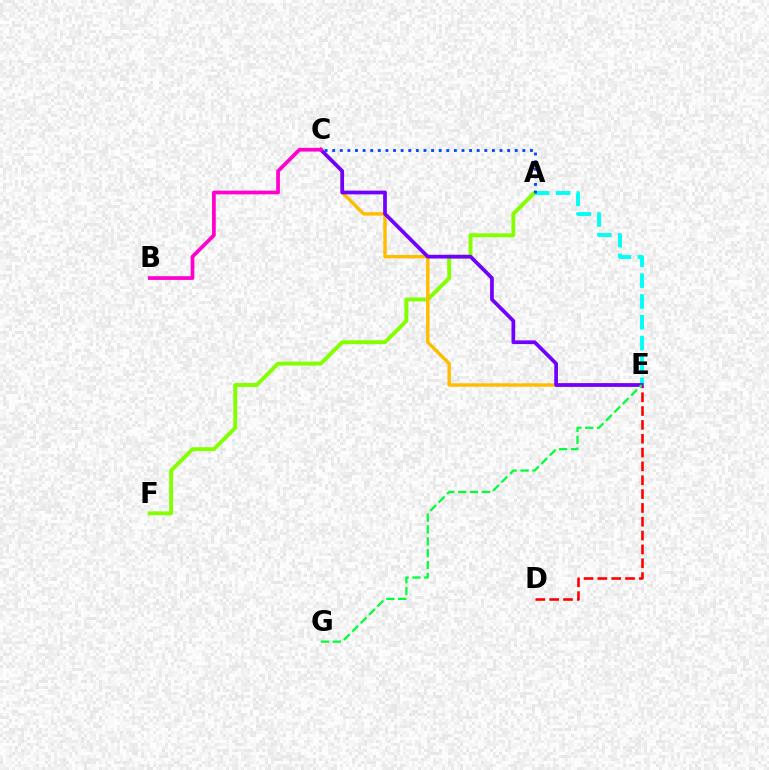{('A', 'F'): [{'color': '#84ff00', 'line_style': 'solid', 'thickness': 2.82}], ('C', 'E'): [{'color': '#ffbd00', 'line_style': 'solid', 'thickness': 2.48}, {'color': '#7200ff', 'line_style': 'solid', 'thickness': 2.68}], ('D', 'E'): [{'color': '#ff0000', 'line_style': 'dashed', 'thickness': 1.88}], ('A', 'E'): [{'color': '#00fff6', 'line_style': 'dashed', 'thickness': 2.83}], ('E', 'G'): [{'color': '#00ff39', 'line_style': 'dashed', 'thickness': 1.61}], ('A', 'C'): [{'color': '#004bff', 'line_style': 'dotted', 'thickness': 2.07}], ('B', 'C'): [{'color': '#ff00cf', 'line_style': 'solid', 'thickness': 2.68}]}